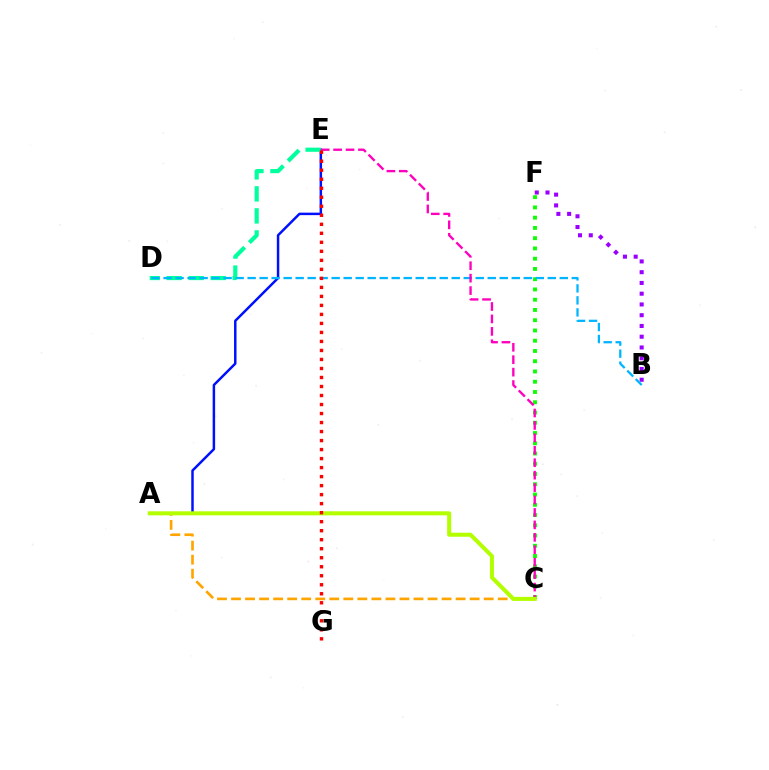{('B', 'F'): [{'color': '#9b00ff', 'line_style': 'dotted', 'thickness': 2.92}], ('A', 'E'): [{'color': '#0010ff', 'line_style': 'solid', 'thickness': 1.78}], ('A', 'C'): [{'color': '#ffa500', 'line_style': 'dashed', 'thickness': 1.91}, {'color': '#b3ff00', 'line_style': 'solid', 'thickness': 2.91}], ('D', 'E'): [{'color': '#00ff9d', 'line_style': 'dashed', 'thickness': 2.99}], ('C', 'F'): [{'color': '#08ff00', 'line_style': 'dotted', 'thickness': 2.79}], ('B', 'D'): [{'color': '#00b5ff', 'line_style': 'dashed', 'thickness': 1.63}], ('C', 'E'): [{'color': '#ff00bd', 'line_style': 'dashed', 'thickness': 1.69}], ('E', 'G'): [{'color': '#ff0000', 'line_style': 'dotted', 'thickness': 2.45}]}